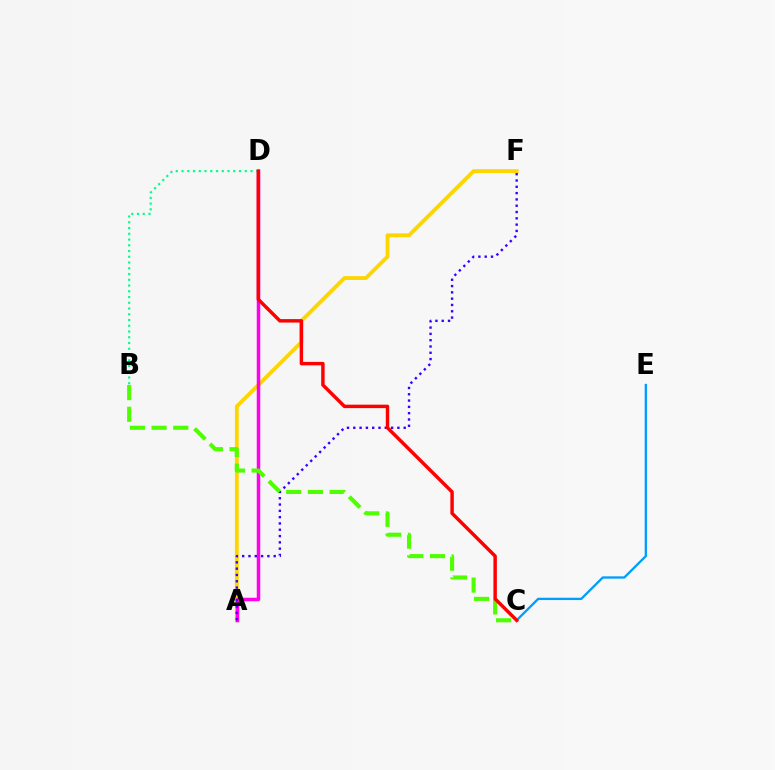{('A', 'F'): [{'color': '#ffd500', 'line_style': 'solid', 'thickness': 2.77}, {'color': '#3700ff', 'line_style': 'dotted', 'thickness': 1.71}], ('A', 'D'): [{'color': '#ff00ed', 'line_style': 'solid', 'thickness': 2.51}], ('C', 'E'): [{'color': '#009eff', 'line_style': 'solid', 'thickness': 1.67}], ('B', 'D'): [{'color': '#00ff86', 'line_style': 'dotted', 'thickness': 1.56}], ('B', 'C'): [{'color': '#4fff00', 'line_style': 'dashed', 'thickness': 2.95}], ('C', 'D'): [{'color': '#ff0000', 'line_style': 'solid', 'thickness': 2.48}]}